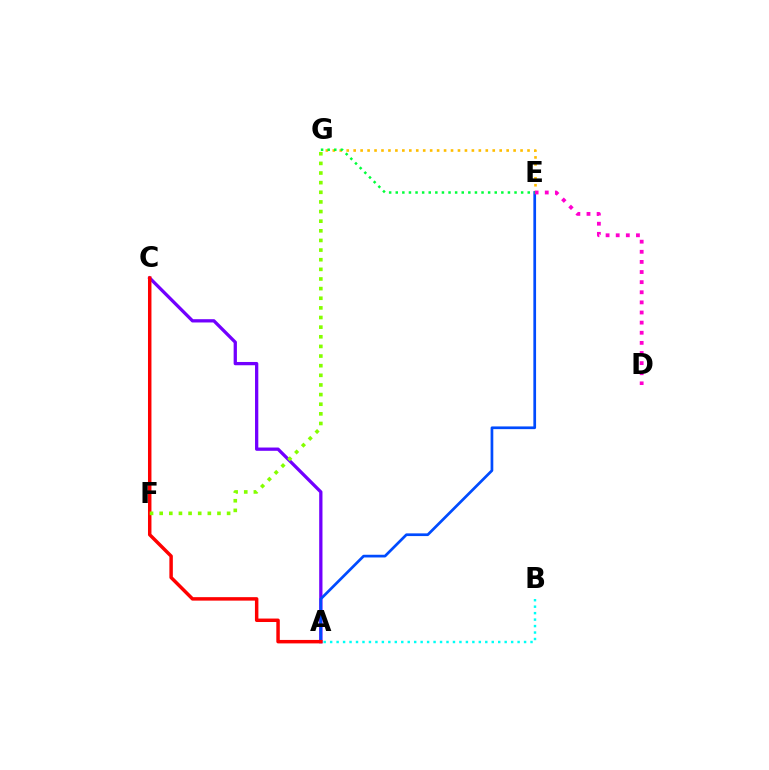{('A', 'C'): [{'color': '#7200ff', 'line_style': 'solid', 'thickness': 2.36}, {'color': '#ff0000', 'line_style': 'solid', 'thickness': 2.49}], ('E', 'G'): [{'color': '#ffbd00', 'line_style': 'dotted', 'thickness': 1.89}, {'color': '#00ff39', 'line_style': 'dotted', 'thickness': 1.79}], ('A', 'E'): [{'color': '#004bff', 'line_style': 'solid', 'thickness': 1.95}], ('D', 'E'): [{'color': '#ff00cf', 'line_style': 'dotted', 'thickness': 2.75}], ('A', 'B'): [{'color': '#00fff6', 'line_style': 'dotted', 'thickness': 1.76}], ('F', 'G'): [{'color': '#84ff00', 'line_style': 'dotted', 'thickness': 2.62}]}